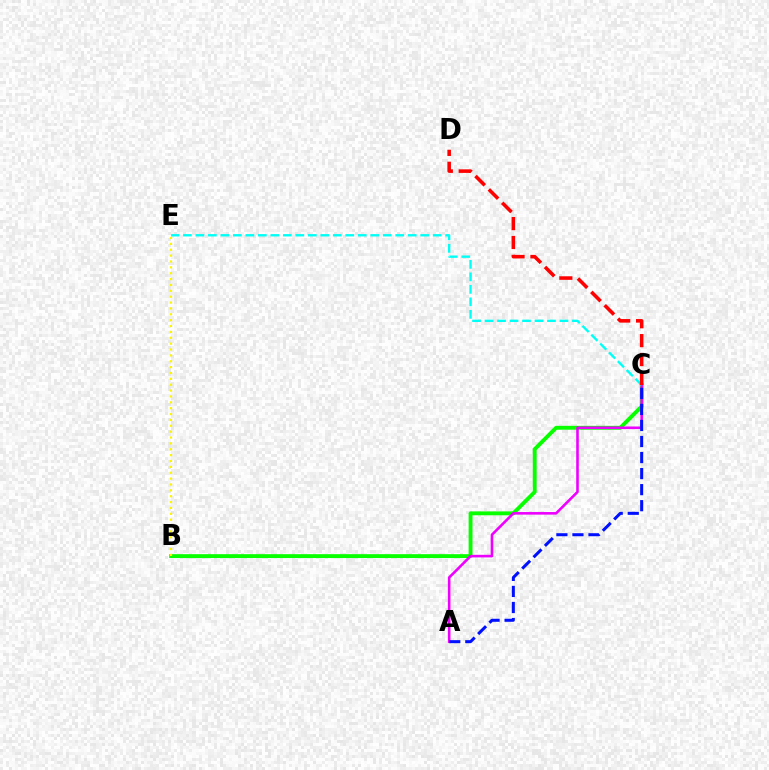{('B', 'C'): [{'color': '#08ff00', 'line_style': 'solid', 'thickness': 2.8}], ('A', 'C'): [{'color': '#ee00ff', 'line_style': 'solid', 'thickness': 1.87}, {'color': '#0010ff', 'line_style': 'dashed', 'thickness': 2.18}], ('C', 'E'): [{'color': '#00fff6', 'line_style': 'dashed', 'thickness': 1.7}], ('C', 'D'): [{'color': '#ff0000', 'line_style': 'dashed', 'thickness': 2.57}], ('B', 'E'): [{'color': '#fcf500', 'line_style': 'dotted', 'thickness': 1.59}]}